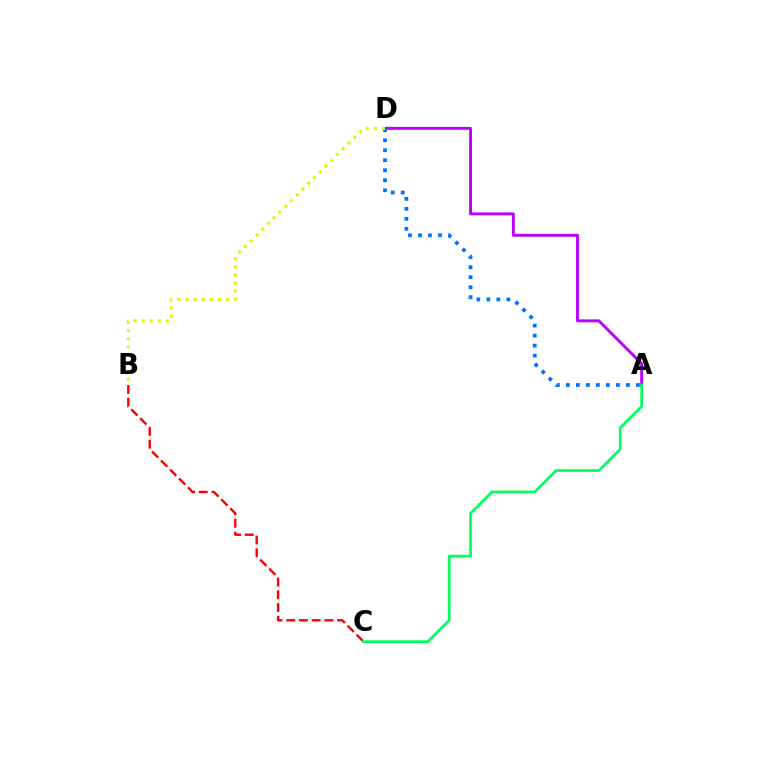{('A', 'D'): [{'color': '#b900ff', 'line_style': 'solid', 'thickness': 2.08}, {'color': '#0074ff', 'line_style': 'dotted', 'thickness': 2.72}], ('B', 'C'): [{'color': '#ff0000', 'line_style': 'dashed', 'thickness': 1.73}], ('A', 'C'): [{'color': '#00ff5c', 'line_style': 'solid', 'thickness': 1.92}], ('B', 'D'): [{'color': '#d1ff00', 'line_style': 'dotted', 'thickness': 2.21}]}